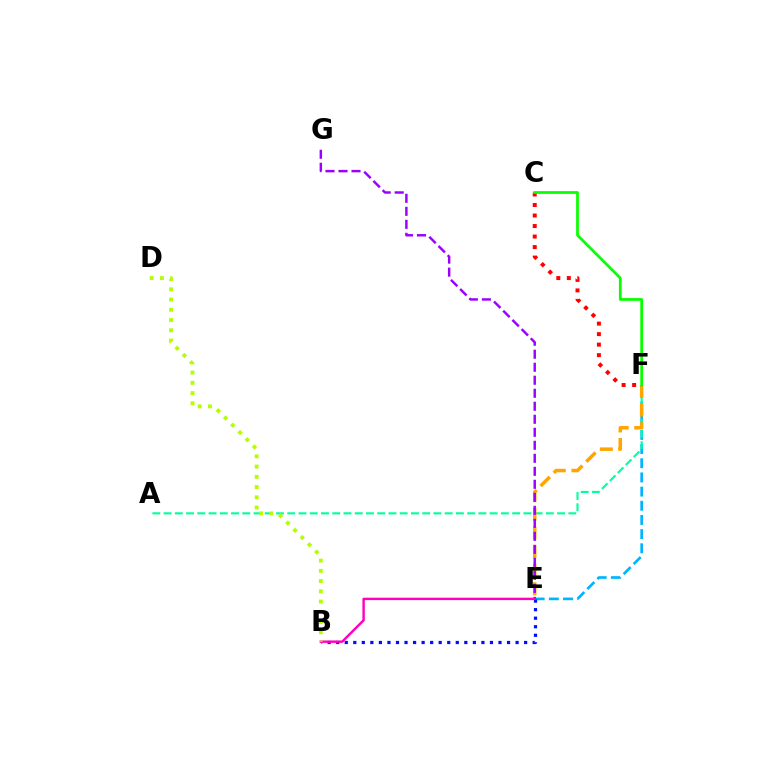{('E', 'F'): [{'color': '#00b5ff', 'line_style': 'dashed', 'thickness': 1.93}, {'color': '#ffa500', 'line_style': 'dashed', 'thickness': 2.53}], ('A', 'F'): [{'color': '#00ff9d', 'line_style': 'dashed', 'thickness': 1.53}], ('B', 'E'): [{'color': '#0010ff', 'line_style': 'dotted', 'thickness': 2.32}, {'color': '#ff00bd', 'line_style': 'solid', 'thickness': 1.74}], ('E', 'G'): [{'color': '#9b00ff', 'line_style': 'dashed', 'thickness': 1.77}], ('C', 'F'): [{'color': '#ff0000', 'line_style': 'dotted', 'thickness': 2.86}, {'color': '#08ff00', 'line_style': 'solid', 'thickness': 1.97}], ('B', 'D'): [{'color': '#b3ff00', 'line_style': 'dotted', 'thickness': 2.78}]}